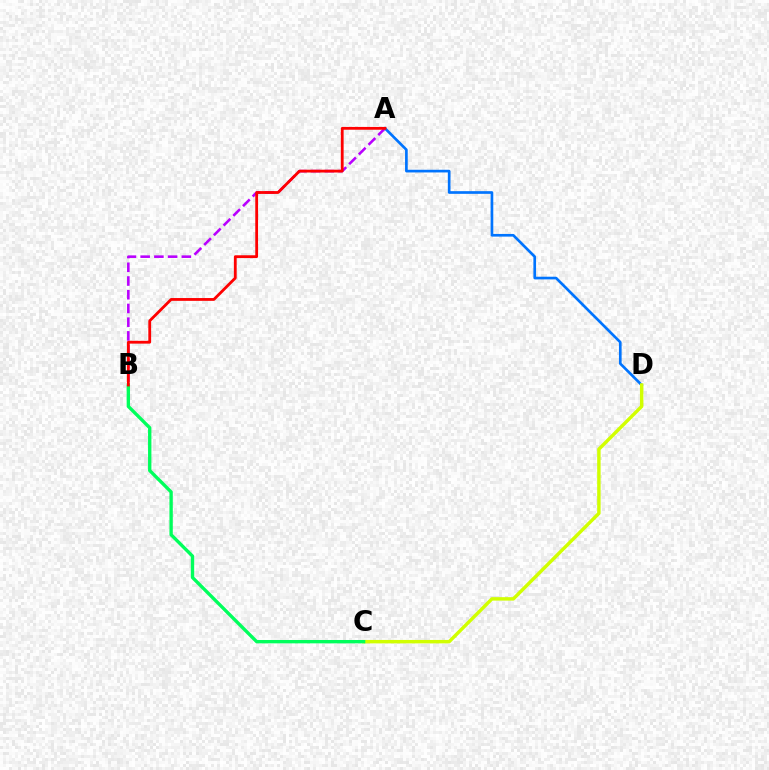{('A', 'B'): [{'color': '#b900ff', 'line_style': 'dashed', 'thickness': 1.86}, {'color': '#ff0000', 'line_style': 'solid', 'thickness': 2.02}], ('A', 'D'): [{'color': '#0074ff', 'line_style': 'solid', 'thickness': 1.92}], ('C', 'D'): [{'color': '#d1ff00', 'line_style': 'solid', 'thickness': 2.48}], ('B', 'C'): [{'color': '#00ff5c', 'line_style': 'solid', 'thickness': 2.42}]}